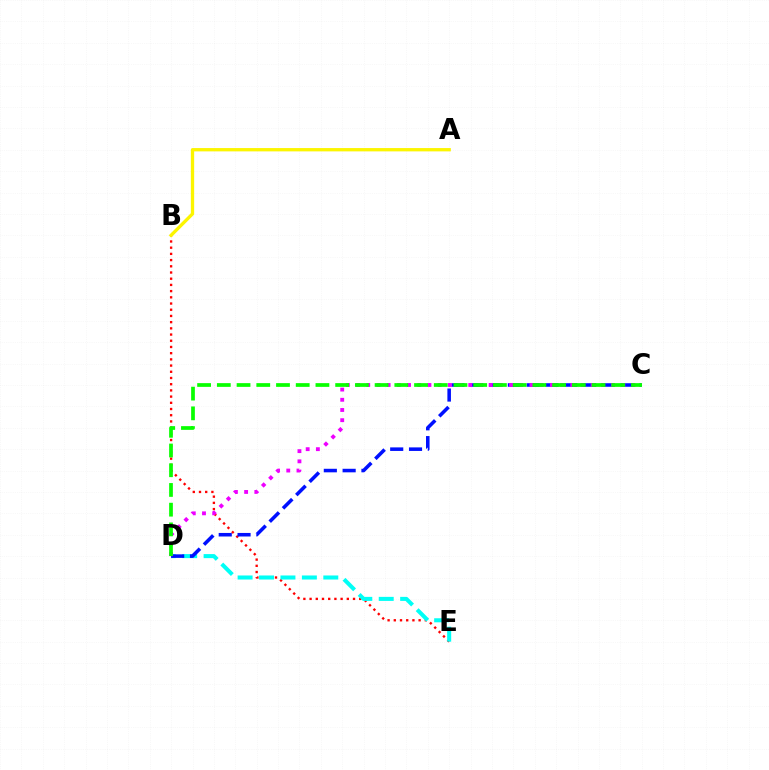{('B', 'E'): [{'color': '#ff0000', 'line_style': 'dotted', 'thickness': 1.69}], ('D', 'E'): [{'color': '#00fff6', 'line_style': 'dashed', 'thickness': 2.91}], ('C', 'D'): [{'color': '#0010ff', 'line_style': 'dashed', 'thickness': 2.56}, {'color': '#ee00ff', 'line_style': 'dotted', 'thickness': 2.77}, {'color': '#08ff00', 'line_style': 'dashed', 'thickness': 2.68}], ('A', 'B'): [{'color': '#fcf500', 'line_style': 'solid', 'thickness': 2.39}]}